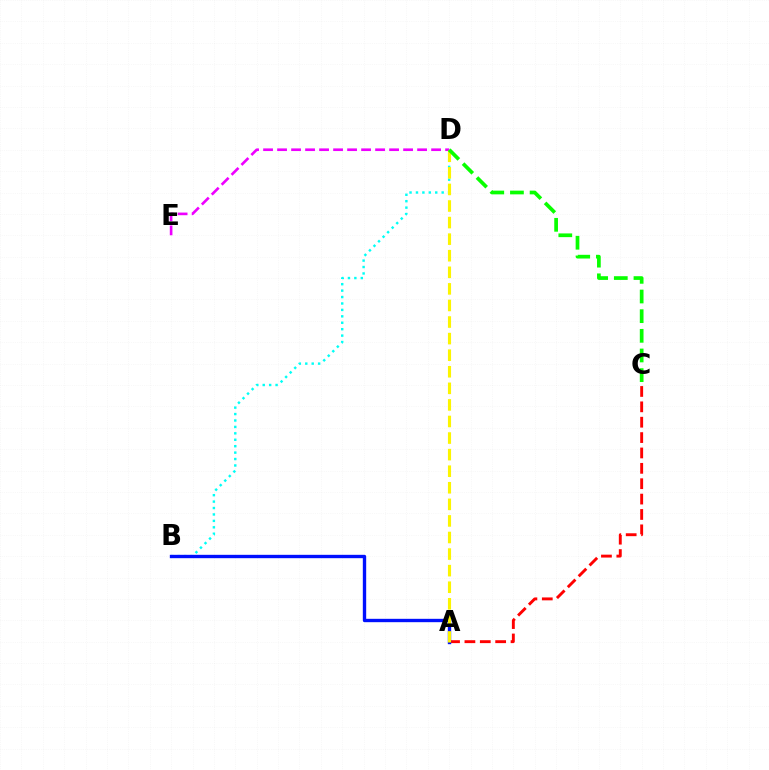{('B', 'D'): [{'color': '#00fff6', 'line_style': 'dotted', 'thickness': 1.75}], ('D', 'E'): [{'color': '#ee00ff', 'line_style': 'dashed', 'thickness': 1.9}], ('A', 'C'): [{'color': '#ff0000', 'line_style': 'dashed', 'thickness': 2.09}], ('A', 'B'): [{'color': '#0010ff', 'line_style': 'solid', 'thickness': 2.42}], ('A', 'D'): [{'color': '#fcf500', 'line_style': 'dashed', 'thickness': 2.25}], ('C', 'D'): [{'color': '#08ff00', 'line_style': 'dashed', 'thickness': 2.67}]}